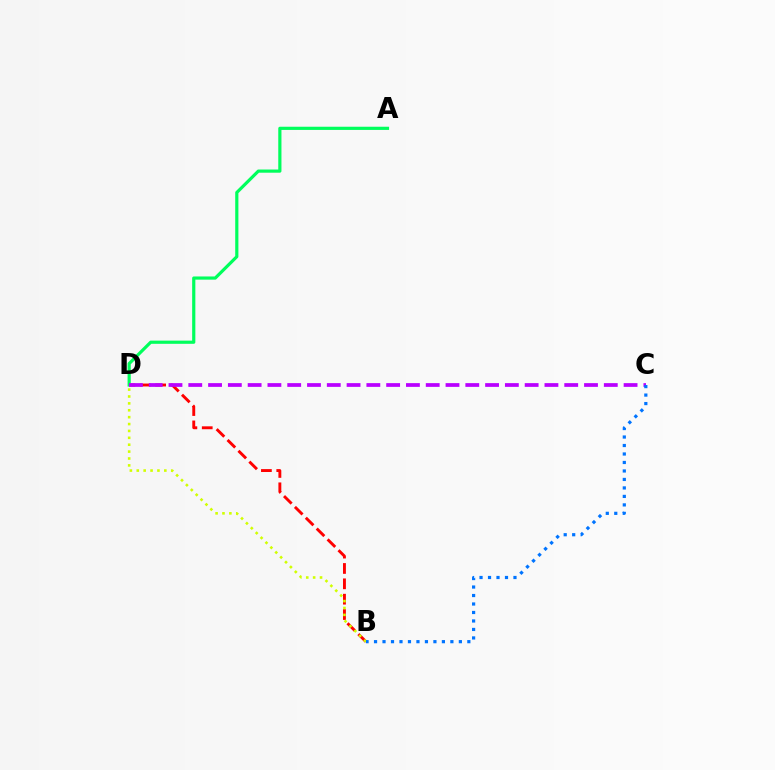{('B', 'D'): [{'color': '#ff0000', 'line_style': 'dashed', 'thickness': 2.09}, {'color': '#d1ff00', 'line_style': 'dotted', 'thickness': 1.87}], ('A', 'D'): [{'color': '#00ff5c', 'line_style': 'solid', 'thickness': 2.29}], ('C', 'D'): [{'color': '#b900ff', 'line_style': 'dashed', 'thickness': 2.69}], ('B', 'C'): [{'color': '#0074ff', 'line_style': 'dotted', 'thickness': 2.3}]}